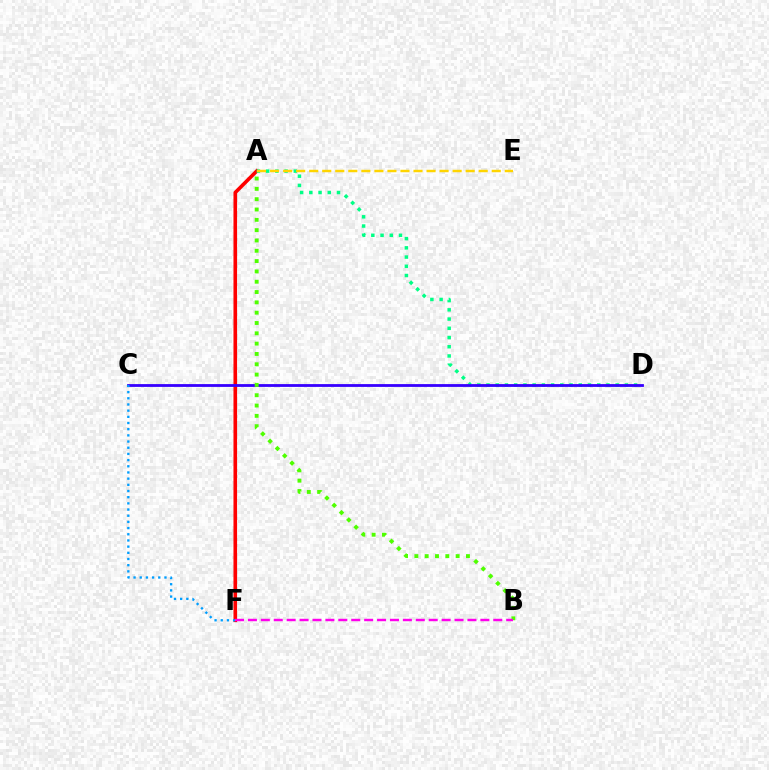{('A', 'F'): [{'color': '#ff0000', 'line_style': 'solid', 'thickness': 2.6}], ('A', 'D'): [{'color': '#00ff86', 'line_style': 'dotted', 'thickness': 2.51}], ('C', 'D'): [{'color': '#3700ff', 'line_style': 'solid', 'thickness': 2.02}], ('C', 'F'): [{'color': '#009eff', 'line_style': 'dotted', 'thickness': 1.68}], ('A', 'B'): [{'color': '#4fff00', 'line_style': 'dotted', 'thickness': 2.8}], ('A', 'E'): [{'color': '#ffd500', 'line_style': 'dashed', 'thickness': 1.77}], ('B', 'F'): [{'color': '#ff00ed', 'line_style': 'dashed', 'thickness': 1.75}]}